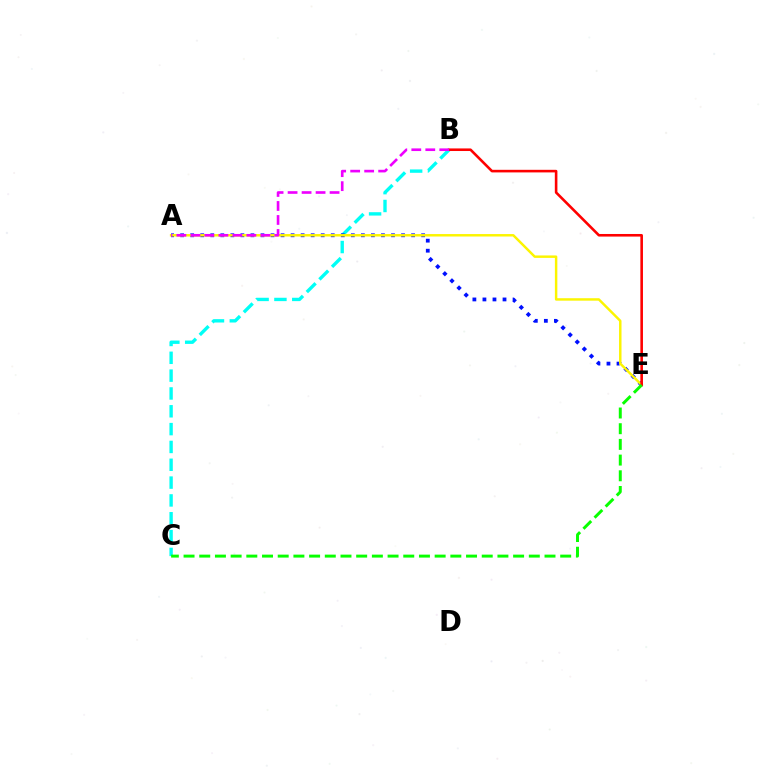{('B', 'C'): [{'color': '#00fff6', 'line_style': 'dashed', 'thickness': 2.42}], ('A', 'E'): [{'color': '#0010ff', 'line_style': 'dotted', 'thickness': 2.73}, {'color': '#fcf500', 'line_style': 'solid', 'thickness': 1.77}], ('B', 'E'): [{'color': '#ff0000', 'line_style': 'solid', 'thickness': 1.87}], ('C', 'E'): [{'color': '#08ff00', 'line_style': 'dashed', 'thickness': 2.13}], ('A', 'B'): [{'color': '#ee00ff', 'line_style': 'dashed', 'thickness': 1.9}]}